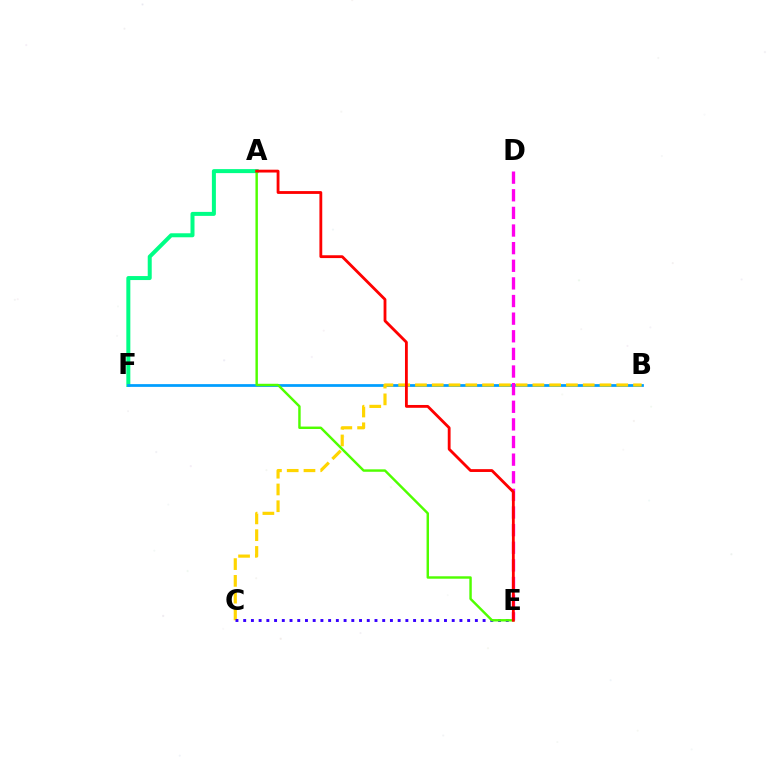{('A', 'F'): [{'color': '#00ff86', 'line_style': 'solid', 'thickness': 2.88}], ('B', 'F'): [{'color': '#009eff', 'line_style': 'solid', 'thickness': 1.98}], ('B', 'C'): [{'color': '#ffd500', 'line_style': 'dashed', 'thickness': 2.28}], ('D', 'E'): [{'color': '#ff00ed', 'line_style': 'dashed', 'thickness': 2.39}], ('C', 'E'): [{'color': '#3700ff', 'line_style': 'dotted', 'thickness': 2.1}], ('A', 'E'): [{'color': '#4fff00', 'line_style': 'solid', 'thickness': 1.76}, {'color': '#ff0000', 'line_style': 'solid', 'thickness': 2.03}]}